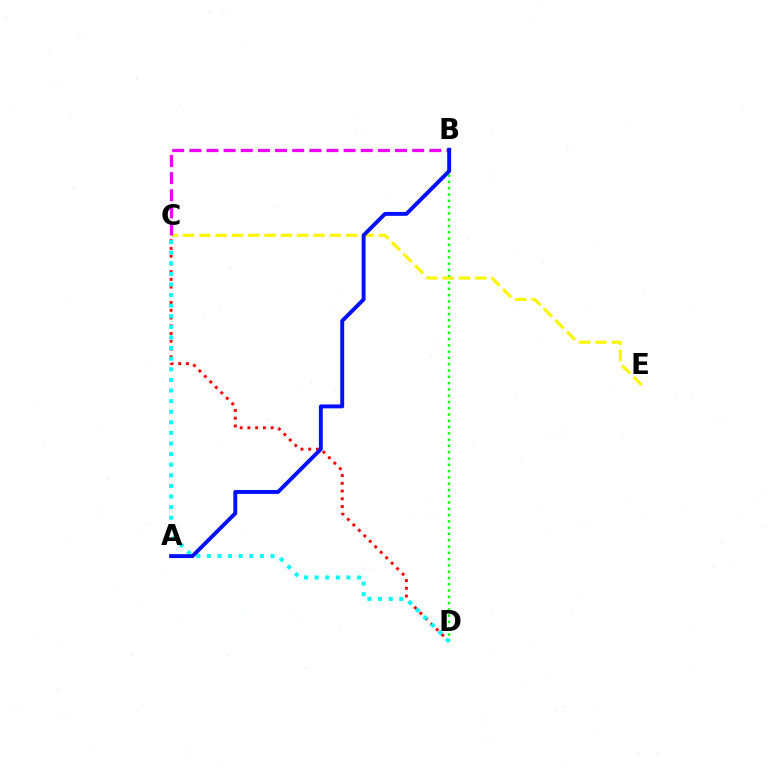{('C', 'D'): [{'color': '#ff0000', 'line_style': 'dotted', 'thickness': 2.1}, {'color': '#00fff6', 'line_style': 'dotted', 'thickness': 2.88}], ('B', 'D'): [{'color': '#08ff00', 'line_style': 'dotted', 'thickness': 1.71}], ('C', 'E'): [{'color': '#fcf500', 'line_style': 'dashed', 'thickness': 2.22}], ('B', 'C'): [{'color': '#ee00ff', 'line_style': 'dashed', 'thickness': 2.33}], ('A', 'B'): [{'color': '#0010ff', 'line_style': 'solid', 'thickness': 2.81}]}